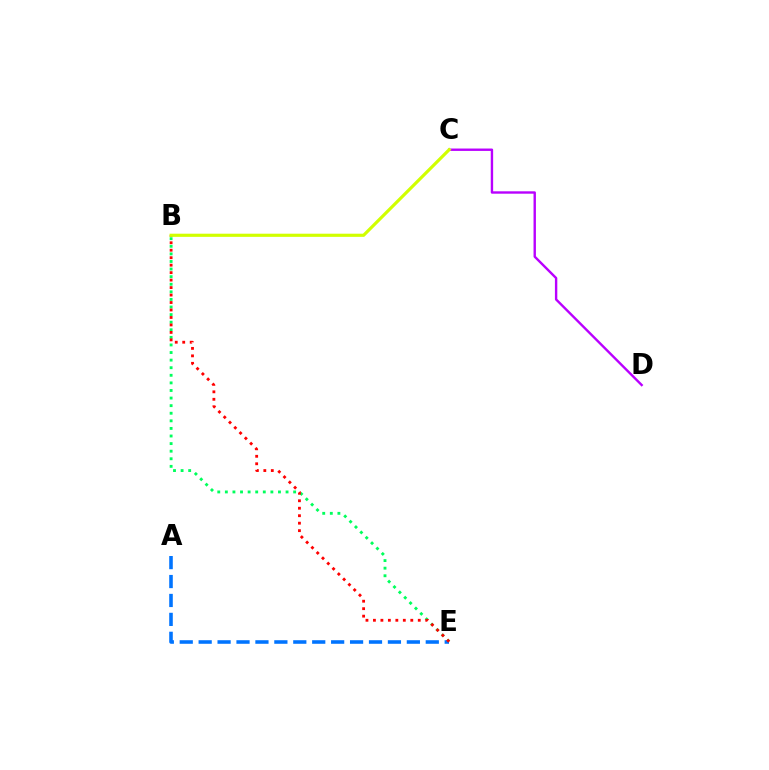{('B', 'E'): [{'color': '#00ff5c', 'line_style': 'dotted', 'thickness': 2.06}, {'color': '#ff0000', 'line_style': 'dotted', 'thickness': 2.03}], ('A', 'E'): [{'color': '#0074ff', 'line_style': 'dashed', 'thickness': 2.57}], ('C', 'D'): [{'color': '#b900ff', 'line_style': 'solid', 'thickness': 1.72}], ('B', 'C'): [{'color': '#d1ff00', 'line_style': 'solid', 'thickness': 2.27}]}